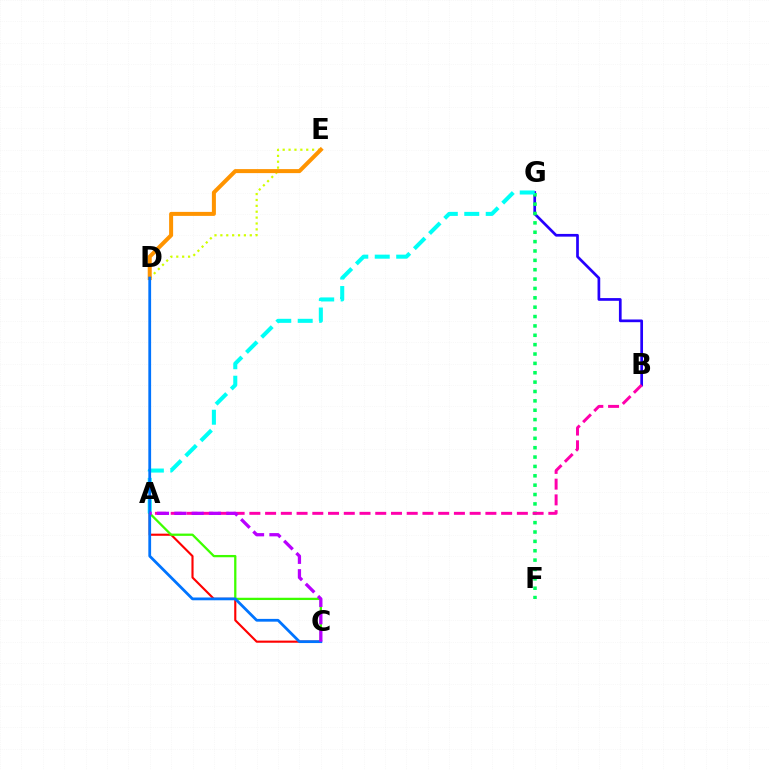{('A', 'C'): [{'color': '#ff0000', 'line_style': 'solid', 'thickness': 1.53}, {'color': '#3dff00', 'line_style': 'solid', 'thickness': 1.64}, {'color': '#b900ff', 'line_style': 'dashed', 'thickness': 2.35}], ('B', 'G'): [{'color': '#2500ff', 'line_style': 'solid', 'thickness': 1.95}], ('D', 'E'): [{'color': '#d1ff00', 'line_style': 'dotted', 'thickness': 1.6}, {'color': '#ff9400', 'line_style': 'solid', 'thickness': 2.89}], ('F', 'G'): [{'color': '#00ff5c', 'line_style': 'dotted', 'thickness': 2.55}], ('A', 'B'): [{'color': '#ff00ac', 'line_style': 'dashed', 'thickness': 2.14}], ('A', 'G'): [{'color': '#00fff6', 'line_style': 'dashed', 'thickness': 2.91}], ('C', 'D'): [{'color': '#0074ff', 'line_style': 'solid', 'thickness': 2.0}]}